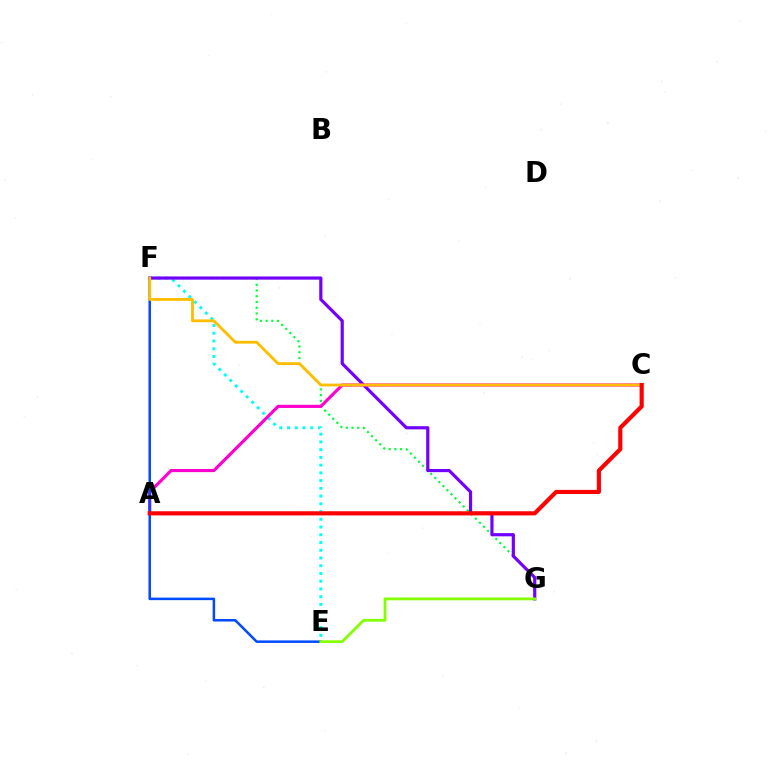{('E', 'F'): [{'color': '#00fff6', 'line_style': 'dotted', 'thickness': 2.1}, {'color': '#004bff', 'line_style': 'solid', 'thickness': 1.81}], ('F', 'G'): [{'color': '#00ff39', 'line_style': 'dotted', 'thickness': 1.56}, {'color': '#7200ff', 'line_style': 'solid', 'thickness': 2.29}], ('A', 'C'): [{'color': '#ff00cf', 'line_style': 'solid', 'thickness': 2.27}, {'color': '#ff0000', 'line_style': 'solid', 'thickness': 2.98}], ('E', 'G'): [{'color': '#84ff00', 'line_style': 'solid', 'thickness': 2.0}], ('C', 'F'): [{'color': '#ffbd00', 'line_style': 'solid', 'thickness': 2.03}]}